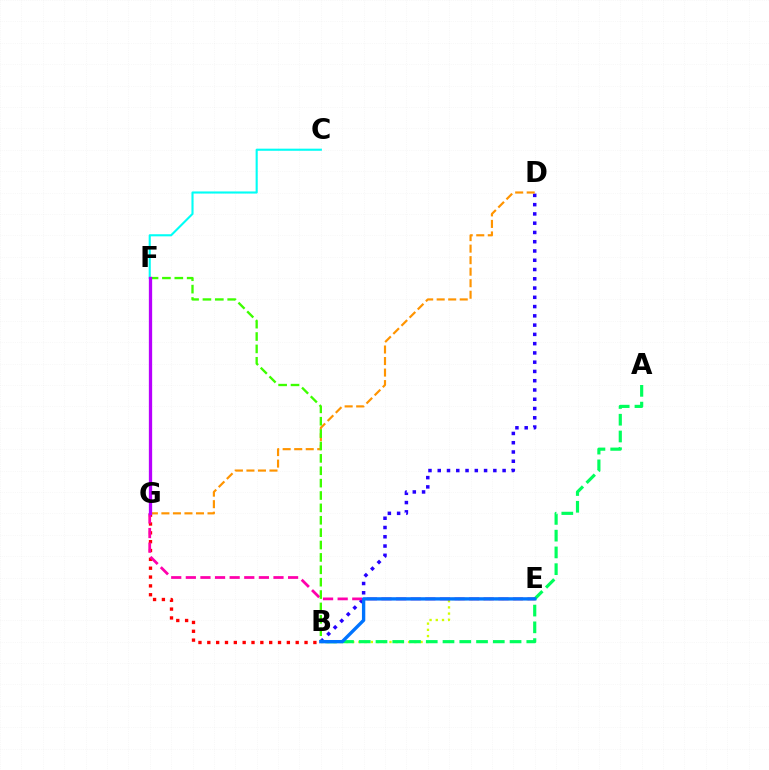{('B', 'G'): [{'color': '#ff0000', 'line_style': 'dotted', 'thickness': 2.4}], ('B', 'E'): [{'color': '#d1ff00', 'line_style': 'dotted', 'thickness': 1.69}, {'color': '#0074ff', 'line_style': 'solid', 'thickness': 2.41}], ('C', 'F'): [{'color': '#00fff6', 'line_style': 'solid', 'thickness': 1.52}], ('B', 'D'): [{'color': '#2500ff', 'line_style': 'dotted', 'thickness': 2.52}], ('D', 'G'): [{'color': '#ff9400', 'line_style': 'dashed', 'thickness': 1.57}], ('A', 'B'): [{'color': '#00ff5c', 'line_style': 'dashed', 'thickness': 2.28}], ('E', 'G'): [{'color': '#ff00ac', 'line_style': 'dashed', 'thickness': 1.98}], ('B', 'F'): [{'color': '#3dff00', 'line_style': 'dashed', 'thickness': 1.68}], ('F', 'G'): [{'color': '#b900ff', 'line_style': 'solid', 'thickness': 2.37}]}